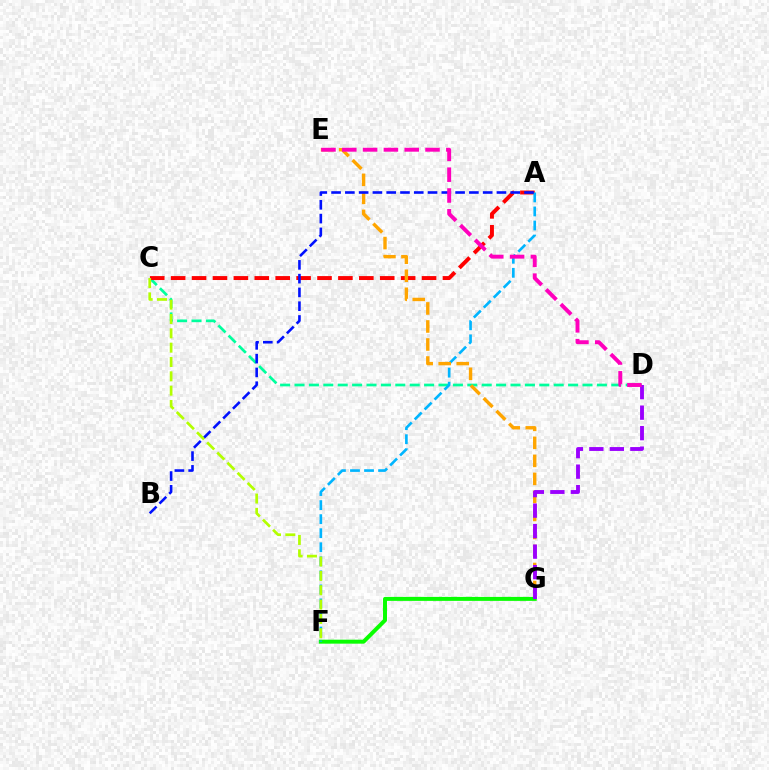{('C', 'D'): [{'color': '#00ff9d', 'line_style': 'dashed', 'thickness': 1.96}], ('A', 'C'): [{'color': '#ff0000', 'line_style': 'dashed', 'thickness': 2.84}], ('F', 'G'): [{'color': '#08ff00', 'line_style': 'solid', 'thickness': 2.86}], ('A', 'F'): [{'color': '#00b5ff', 'line_style': 'dashed', 'thickness': 1.91}], ('E', 'G'): [{'color': '#ffa500', 'line_style': 'dashed', 'thickness': 2.45}], ('D', 'G'): [{'color': '#9b00ff', 'line_style': 'dashed', 'thickness': 2.78}], ('A', 'B'): [{'color': '#0010ff', 'line_style': 'dashed', 'thickness': 1.87}], ('D', 'E'): [{'color': '#ff00bd', 'line_style': 'dashed', 'thickness': 2.83}], ('C', 'F'): [{'color': '#b3ff00', 'line_style': 'dashed', 'thickness': 1.95}]}